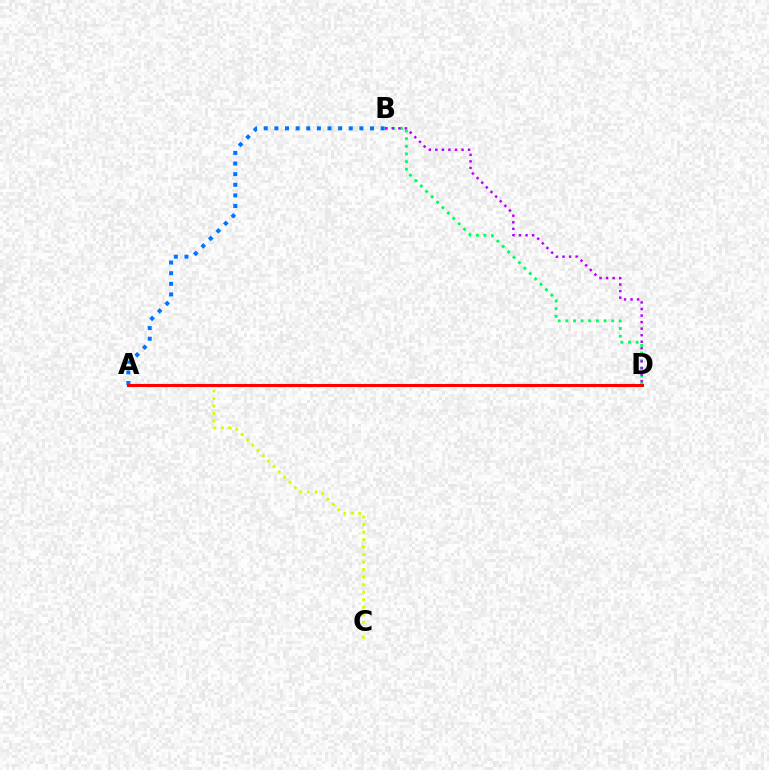{('B', 'D'): [{'color': '#00ff5c', 'line_style': 'dotted', 'thickness': 2.08}, {'color': '#b900ff', 'line_style': 'dotted', 'thickness': 1.78}], ('A', 'C'): [{'color': '#d1ff00', 'line_style': 'dotted', 'thickness': 2.04}], ('A', 'B'): [{'color': '#0074ff', 'line_style': 'dotted', 'thickness': 2.89}], ('A', 'D'): [{'color': '#ff0000', 'line_style': 'solid', 'thickness': 2.2}]}